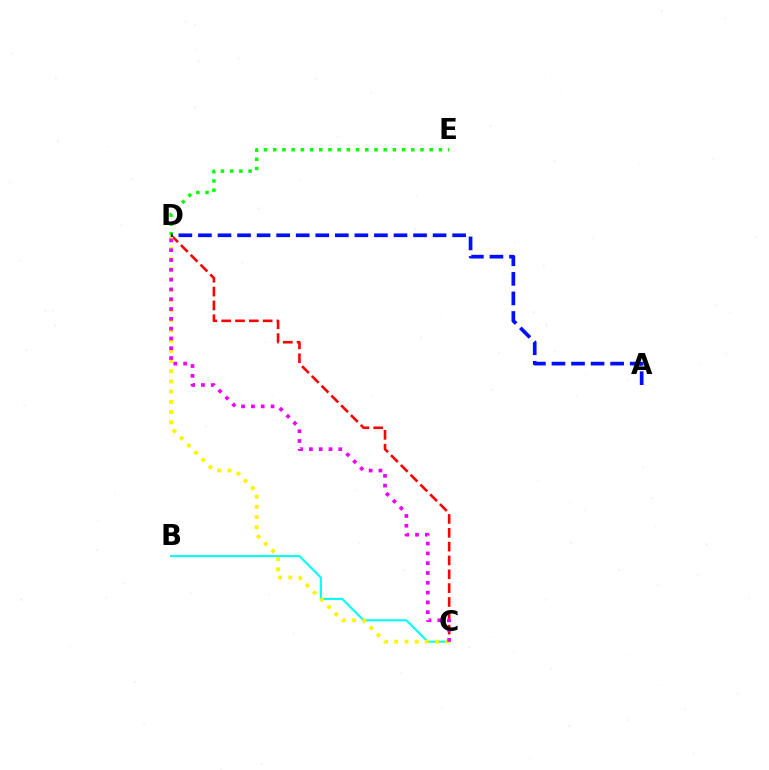{('B', 'C'): [{'color': '#00fff6', 'line_style': 'solid', 'thickness': 1.51}], ('C', 'D'): [{'color': '#ff0000', 'line_style': 'dashed', 'thickness': 1.88}, {'color': '#fcf500', 'line_style': 'dotted', 'thickness': 2.77}, {'color': '#ee00ff', 'line_style': 'dotted', 'thickness': 2.66}], ('D', 'E'): [{'color': '#08ff00', 'line_style': 'dotted', 'thickness': 2.5}], ('A', 'D'): [{'color': '#0010ff', 'line_style': 'dashed', 'thickness': 2.66}]}